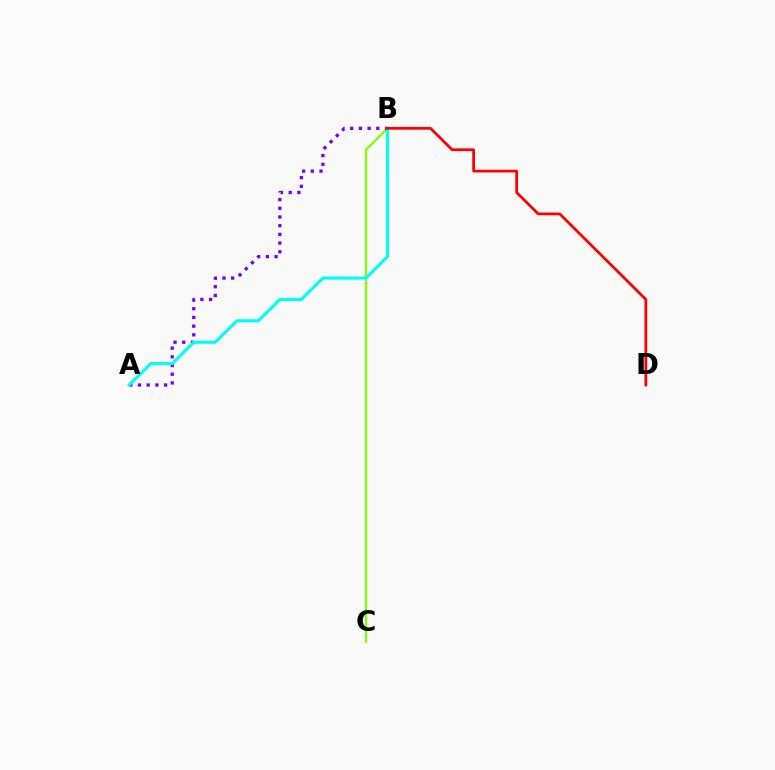{('B', 'C'): [{'color': '#84ff00', 'line_style': 'solid', 'thickness': 1.63}], ('A', 'B'): [{'color': '#7200ff', 'line_style': 'dotted', 'thickness': 2.36}, {'color': '#00fff6', 'line_style': 'solid', 'thickness': 2.24}], ('B', 'D'): [{'color': '#ff0000', 'line_style': 'solid', 'thickness': 1.98}]}